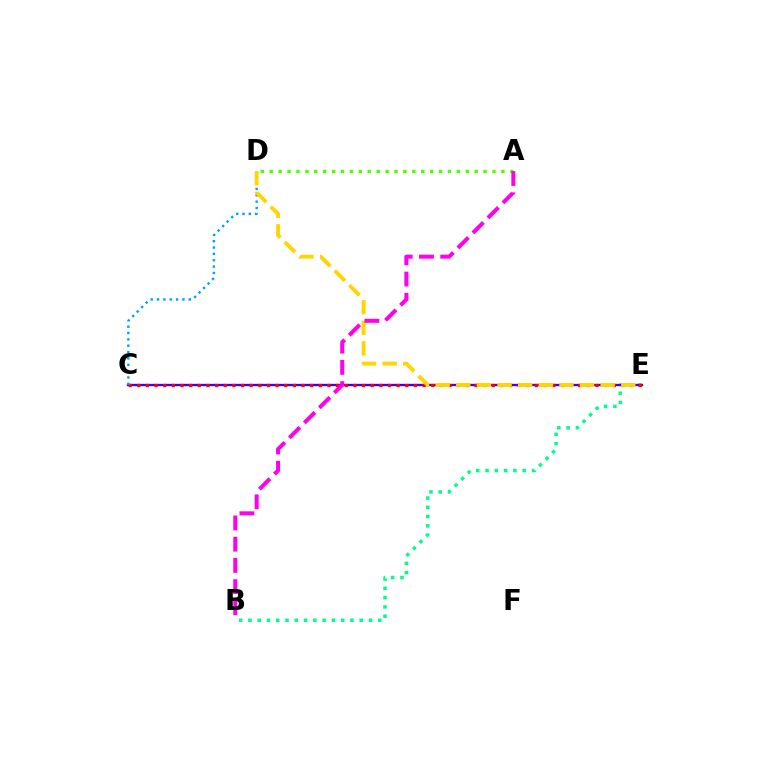{('B', 'E'): [{'color': '#00ff86', 'line_style': 'dotted', 'thickness': 2.52}], ('C', 'E'): [{'color': '#3700ff', 'line_style': 'solid', 'thickness': 1.68}, {'color': '#ff0000', 'line_style': 'dotted', 'thickness': 2.35}], ('C', 'D'): [{'color': '#009eff', 'line_style': 'dotted', 'thickness': 1.72}], ('D', 'E'): [{'color': '#ffd500', 'line_style': 'dashed', 'thickness': 2.8}], ('A', 'D'): [{'color': '#4fff00', 'line_style': 'dotted', 'thickness': 2.42}], ('A', 'B'): [{'color': '#ff00ed', 'line_style': 'dashed', 'thickness': 2.89}]}